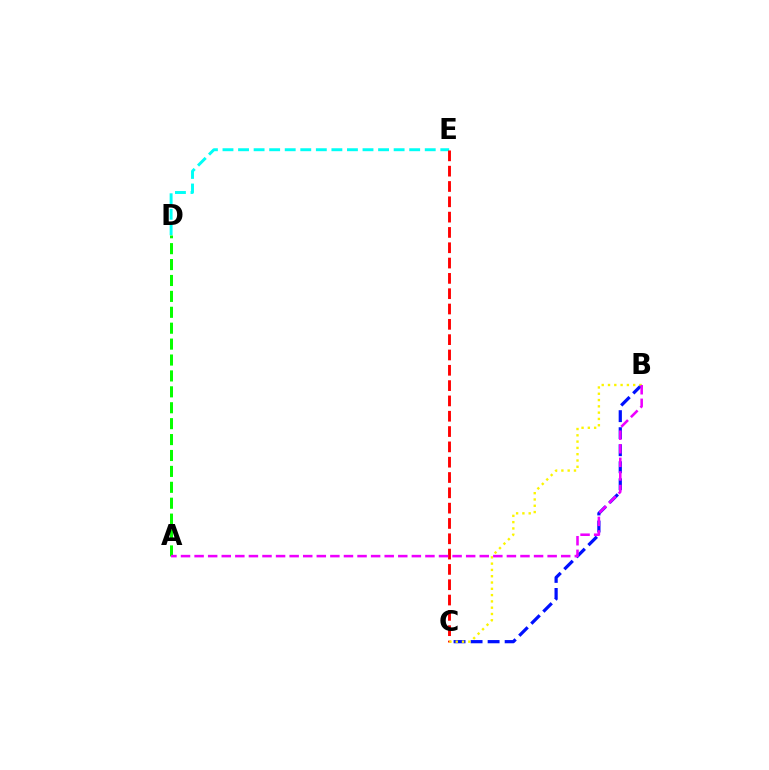{('D', 'E'): [{'color': '#00fff6', 'line_style': 'dashed', 'thickness': 2.11}], ('A', 'D'): [{'color': '#08ff00', 'line_style': 'dashed', 'thickness': 2.16}], ('C', 'E'): [{'color': '#ff0000', 'line_style': 'dashed', 'thickness': 2.08}], ('B', 'C'): [{'color': '#0010ff', 'line_style': 'dashed', 'thickness': 2.31}, {'color': '#fcf500', 'line_style': 'dotted', 'thickness': 1.71}], ('A', 'B'): [{'color': '#ee00ff', 'line_style': 'dashed', 'thickness': 1.84}]}